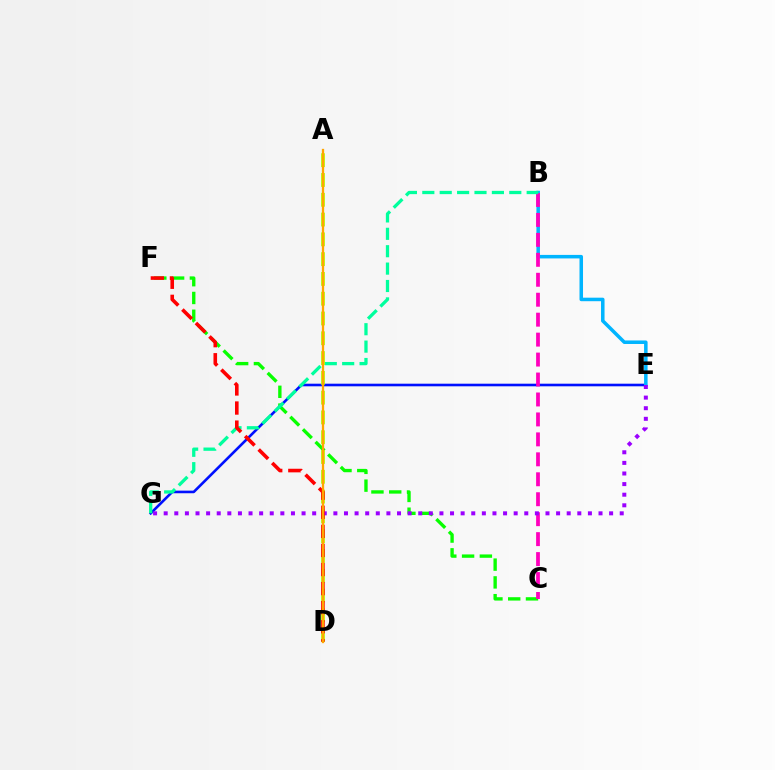{('C', 'F'): [{'color': '#08ff00', 'line_style': 'dashed', 'thickness': 2.42}], ('E', 'G'): [{'color': '#0010ff', 'line_style': 'solid', 'thickness': 1.88}, {'color': '#9b00ff', 'line_style': 'dotted', 'thickness': 2.88}], ('B', 'E'): [{'color': '#00b5ff', 'line_style': 'solid', 'thickness': 2.53}], ('B', 'C'): [{'color': '#ff00bd', 'line_style': 'dashed', 'thickness': 2.71}], ('B', 'G'): [{'color': '#00ff9d', 'line_style': 'dashed', 'thickness': 2.36}], ('A', 'D'): [{'color': '#b3ff00', 'line_style': 'dashed', 'thickness': 2.69}, {'color': '#ffa500', 'line_style': 'solid', 'thickness': 1.65}], ('D', 'F'): [{'color': '#ff0000', 'line_style': 'dashed', 'thickness': 2.59}]}